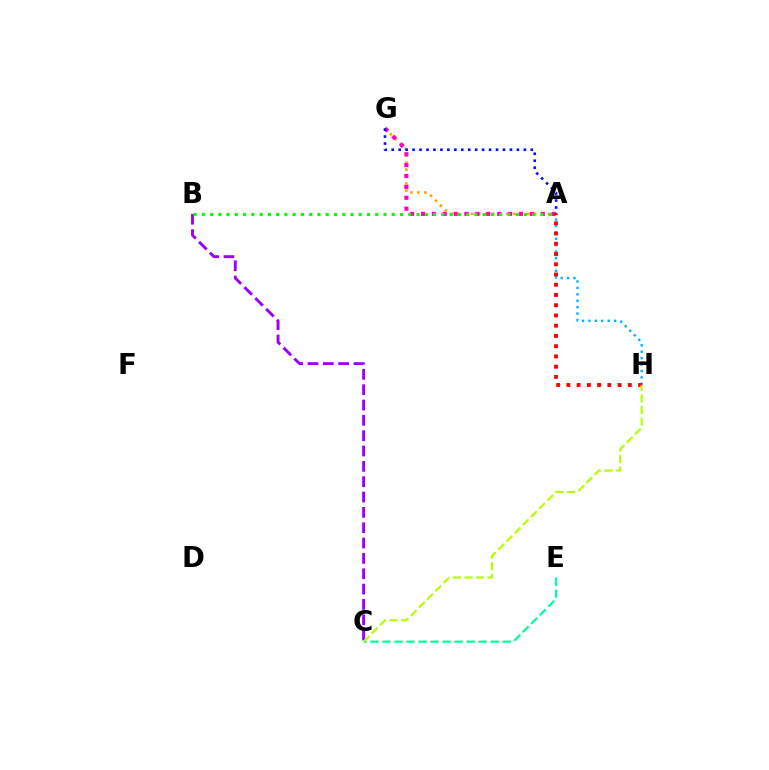{('A', 'H'): [{'color': '#00b5ff', 'line_style': 'dotted', 'thickness': 1.74}, {'color': '#ff0000', 'line_style': 'dotted', 'thickness': 2.78}], ('B', 'C'): [{'color': '#9b00ff', 'line_style': 'dashed', 'thickness': 2.08}], ('A', 'G'): [{'color': '#ffa500', 'line_style': 'dotted', 'thickness': 1.9}, {'color': '#ff00bd', 'line_style': 'dotted', 'thickness': 2.96}, {'color': '#0010ff', 'line_style': 'dotted', 'thickness': 1.89}], ('A', 'B'): [{'color': '#08ff00', 'line_style': 'dotted', 'thickness': 2.24}], ('C', 'E'): [{'color': '#00ff9d', 'line_style': 'dashed', 'thickness': 1.63}], ('C', 'H'): [{'color': '#b3ff00', 'line_style': 'dashed', 'thickness': 1.57}]}